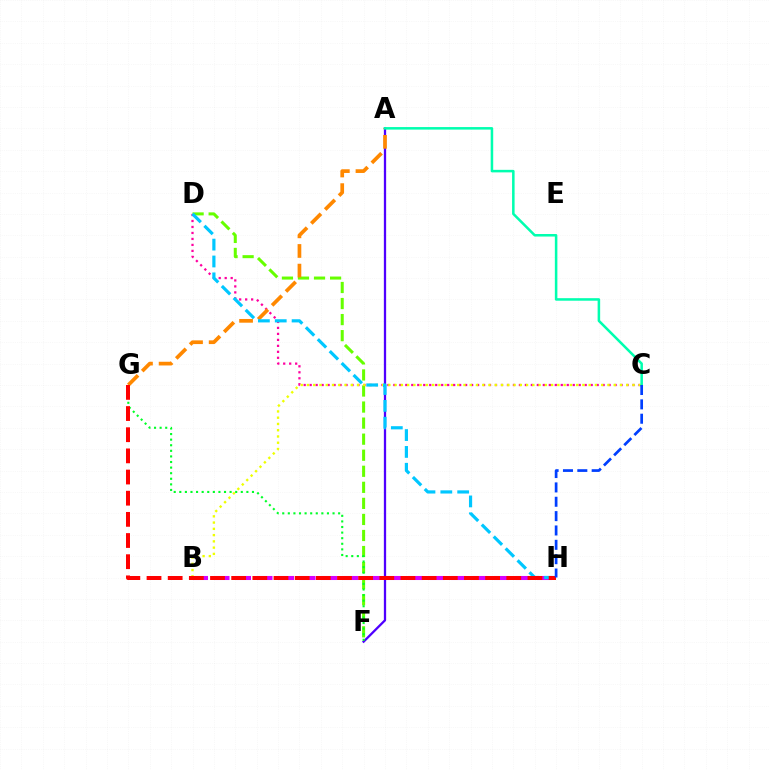{('D', 'F'): [{'color': '#66ff00', 'line_style': 'dashed', 'thickness': 2.18}], ('B', 'H'): [{'color': '#d600ff', 'line_style': 'dashed', 'thickness': 2.92}], ('C', 'D'): [{'color': '#ff00a0', 'line_style': 'dotted', 'thickness': 1.62}], ('A', 'F'): [{'color': '#4f00ff', 'line_style': 'solid', 'thickness': 1.64}], ('B', 'C'): [{'color': '#eeff00', 'line_style': 'dotted', 'thickness': 1.7}], ('F', 'G'): [{'color': '#00ff27', 'line_style': 'dotted', 'thickness': 1.52}], ('A', 'G'): [{'color': '#ff8800', 'line_style': 'dashed', 'thickness': 2.67}], ('D', 'H'): [{'color': '#00c7ff', 'line_style': 'dashed', 'thickness': 2.29}], ('G', 'H'): [{'color': '#ff0000', 'line_style': 'dashed', 'thickness': 2.87}], ('A', 'C'): [{'color': '#00ffaf', 'line_style': 'solid', 'thickness': 1.82}], ('C', 'H'): [{'color': '#003fff', 'line_style': 'dashed', 'thickness': 1.95}]}